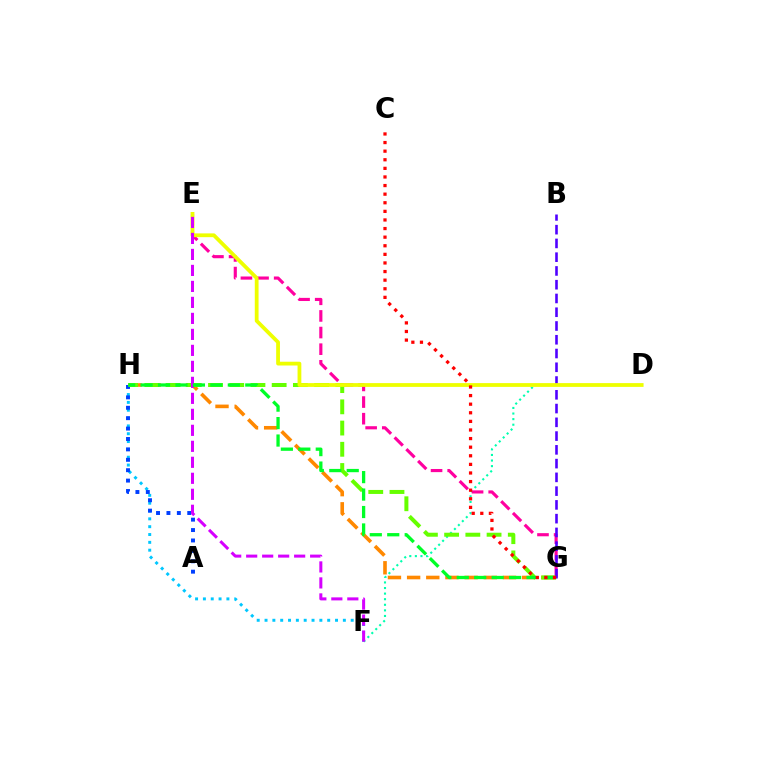{('F', 'H'): [{'color': '#00c7ff', 'line_style': 'dotted', 'thickness': 2.13}], ('G', 'H'): [{'color': '#ff8800', 'line_style': 'dashed', 'thickness': 2.6}, {'color': '#66ff00', 'line_style': 'dashed', 'thickness': 2.88}, {'color': '#00ff27', 'line_style': 'dashed', 'thickness': 2.37}], ('D', 'F'): [{'color': '#00ffaf', 'line_style': 'dotted', 'thickness': 1.52}], ('A', 'H'): [{'color': '#003fff', 'line_style': 'dotted', 'thickness': 2.83}], ('E', 'G'): [{'color': '#ff00a0', 'line_style': 'dashed', 'thickness': 2.26}], ('B', 'G'): [{'color': '#4f00ff', 'line_style': 'dashed', 'thickness': 1.87}], ('D', 'E'): [{'color': '#eeff00', 'line_style': 'solid', 'thickness': 2.72}], ('E', 'F'): [{'color': '#d600ff', 'line_style': 'dashed', 'thickness': 2.17}], ('C', 'G'): [{'color': '#ff0000', 'line_style': 'dotted', 'thickness': 2.34}]}